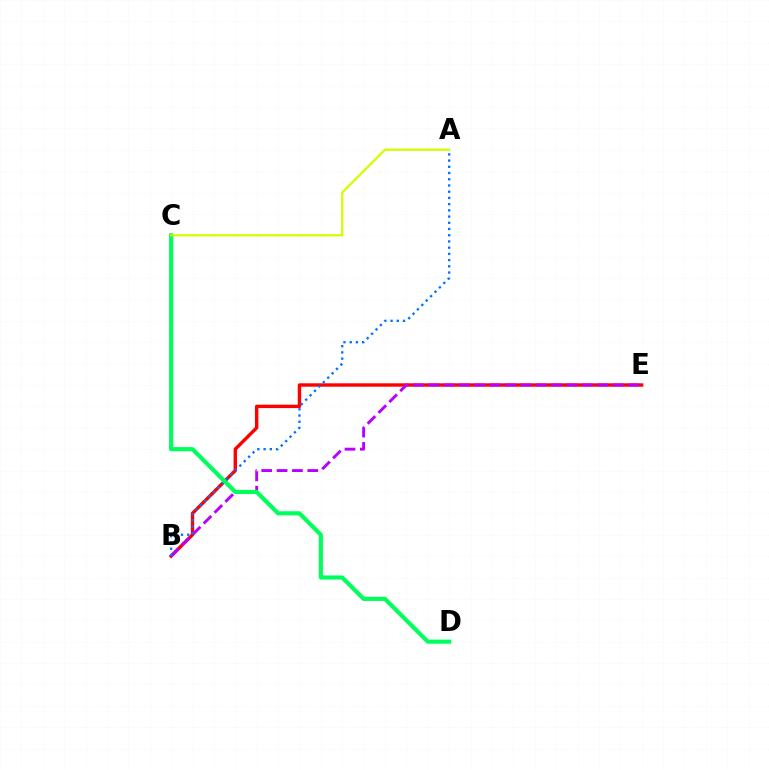{('B', 'E'): [{'color': '#ff0000', 'line_style': 'solid', 'thickness': 2.45}, {'color': '#b900ff', 'line_style': 'dashed', 'thickness': 2.09}], ('A', 'B'): [{'color': '#0074ff', 'line_style': 'dotted', 'thickness': 1.69}], ('C', 'D'): [{'color': '#00ff5c', 'line_style': 'solid', 'thickness': 2.98}], ('A', 'C'): [{'color': '#d1ff00', 'line_style': 'solid', 'thickness': 1.63}]}